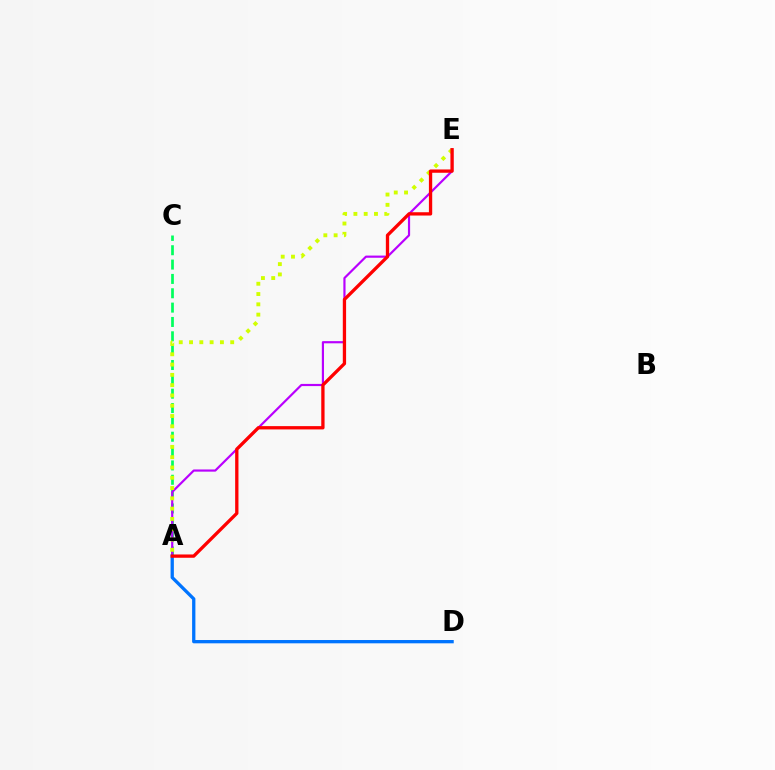{('A', 'C'): [{'color': '#00ff5c', 'line_style': 'dashed', 'thickness': 1.95}], ('A', 'E'): [{'color': '#b900ff', 'line_style': 'solid', 'thickness': 1.57}, {'color': '#d1ff00', 'line_style': 'dotted', 'thickness': 2.8}, {'color': '#ff0000', 'line_style': 'solid', 'thickness': 2.38}], ('A', 'D'): [{'color': '#0074ff', 'line_style': 'solid', 'thickness': 2.37}]}